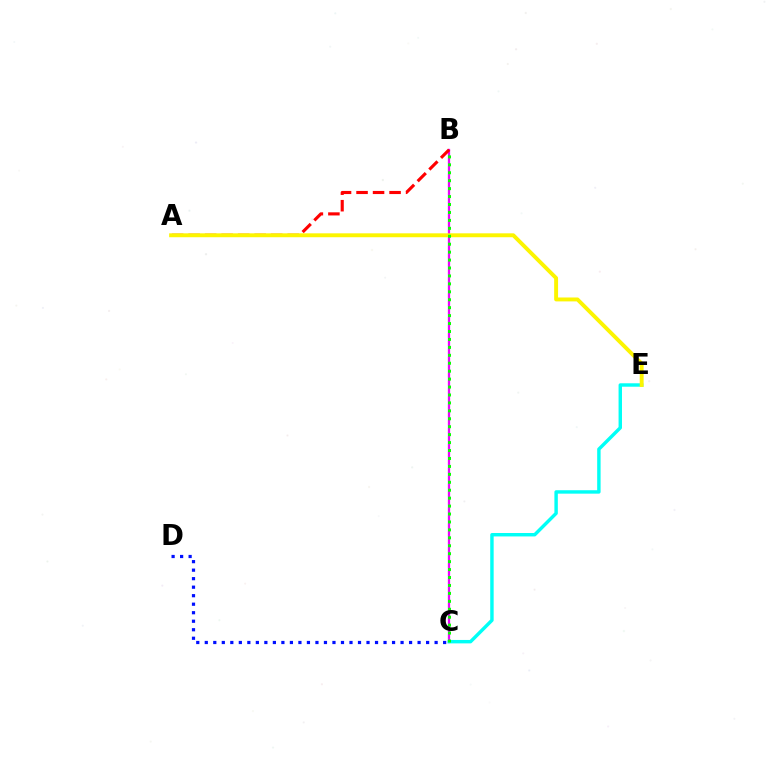{('B', 'C'): [{'color': '#ee00ff', 'line_style': 'solid', 'thickness': 1.63}, {'color': '#08ff00', 'line_style': 'dotted', 'thickness': 2.16}], ('C', 'E'): [{'color': '#00fff6', 'line_style': 'solid', 'thickness': 2.47}], ('A', 'B'): [{'color': '#ff0000', 'line_style': 'dashed', 'thickness': 2.24}], ('A', 'E'): [{'color': '#fcf500', 'line_style': 'solid', 'thickness': 2.81}], ('C', 'D'): [{'color': '#0010ff', 'line_style': 'dotted', 'thickness': 2.31}]}